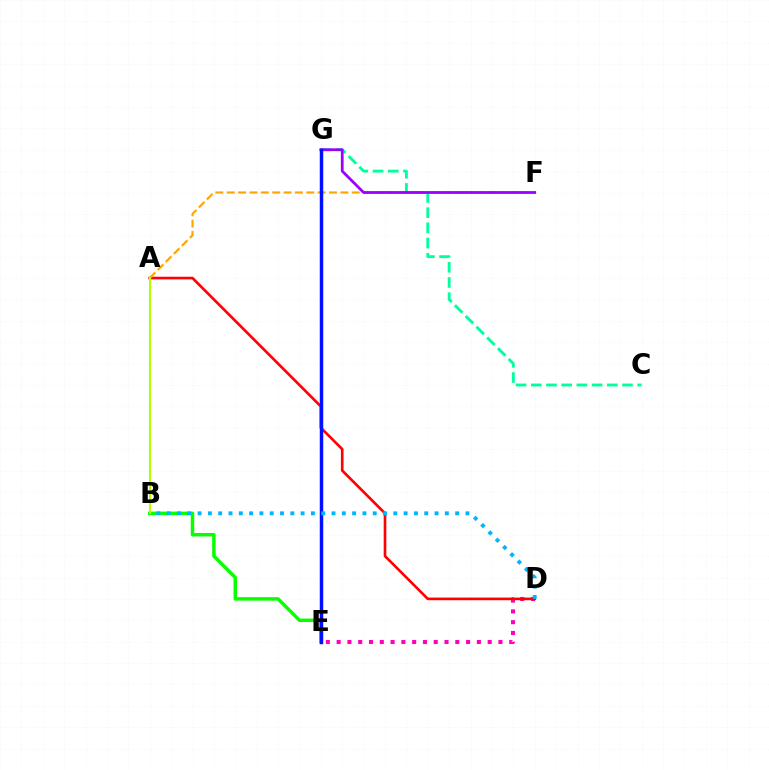{('D', 'E'): [{'color': '#ff00bd', 'line_style': 'dotted', 'thickness': 2.93}], ('C', 'G'): [{'color': '#00ff9d', 'line_style': 'dashed', 'thickness': 2.07}], ('A', 'D'): [{'color': '#ff0000', 'line_style': 'solid', 'thickness': 1.9}], ('A', 'F'): [{'color': '#ffa500', 'line_style': 'dashed', 'thickness': 1.54}], ('B', 'E'): [{'color': '#08ff00', 'line_style': 'solid', 'thickness': 2.49}], ('F', 'G'): [{'color': '#9b00ff', 'line_style': 'solid', 'thickness': 1.99}], ('E', 'G'): [{'color': '#0010ff', 'line_style': 'solid', 'thickness': 2.49}], ('B', 'D'): [{'color': '#00b5ff', 'line_style': 'dotted', 'thickness': 2.8}], ('A', 'B'): [{'color': '#b3ff00', 'line_style': 'solid', 'thickness': 1.51}]}